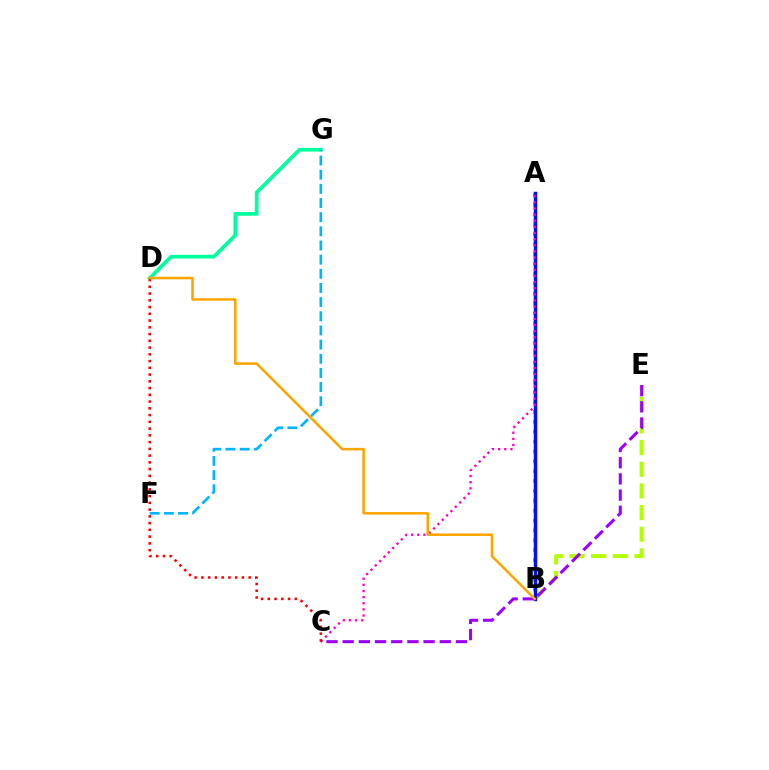{('D', 'G'): [{'color': '#00ff9d', 'line_style': 'solid', 'thickness': 2.67}], ('B', 'E'): [{'color': '#b3ff00', 'line_style': 'dashed', 'thickness': 2.94}], ('A', 'B'): [{'color': '#08ff00', 'line_style': 'dotted', 'thickness': 2.68}, {'color': '#0010ff', 'line_style': 'solid', 'thickness': 2.48}], ('C', 'E'): [{'color': '#9b00ff', 'line_style': 'dashed', 'thickness': 2.2}], ('A', 'C'): [{'color': '#ff00bd', 'line_style': 'dotted', 'thickness': 1.67}], ('C', 'D'): [{'color': '#ff0000', 'line_style': 'dotted', 'thickness': 1.83}], ('F', 'G'): [{'color': '#00b5ff', 'line_style': 'dashed', 'thickness': 1.92}], ('B', 'D'): [{'color': '#ffa500', 'line_style': 'solid', 'thickness': 1.84}]}